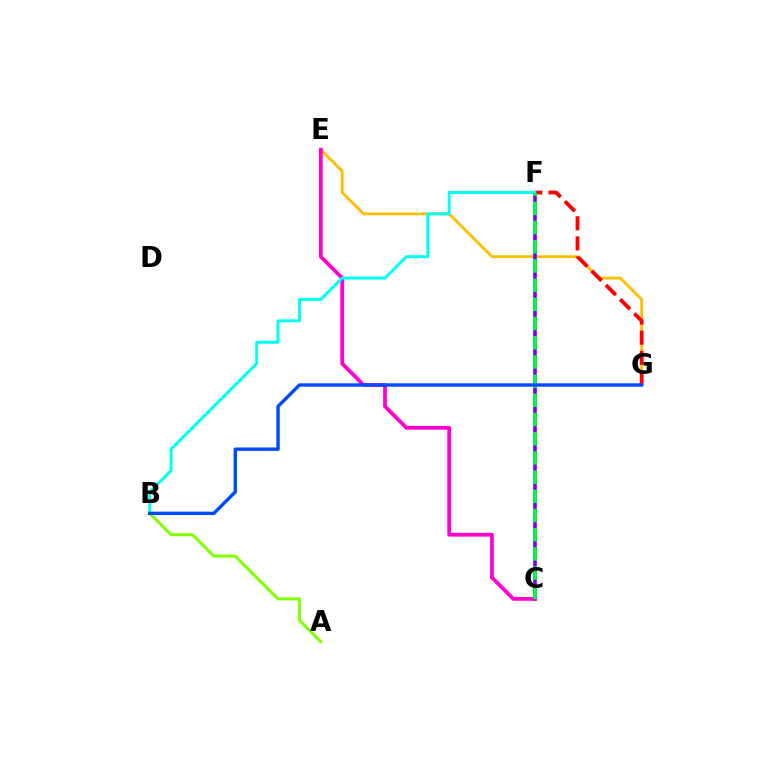{('E', 'G'): [{'color': '#ffbd00', 'line_style': 'solid', 'thickness': 2.02}], ('A', 'B'): [{'color': '#84ff00', 'line_style': 'solid', 'thickness': 2.17}], ('C', 'F'): [{'color': '#7200ff', 'line_style': 'solid', 'thickness': 2.6}, {'color': '#00ff39', 'line_style': 'dashed', 'thickness': 2.61}], ('C', 'E'): [{'color': '#ff00cf', 'line_style': 'solid', 'thickness': 2.71}], ('F', 'G'): [{'color': '#ff0000', 'line_style': 'dashed', 'thickness': 2.74}], ('B', 'F'): [{'color': '#00fff6', 'line_style': 'solid', 'thickness': 2.13}], ('B', 'G'): [{'color': '#004bff', 'line_style': 'solid', 'thickness': 2.45}]}